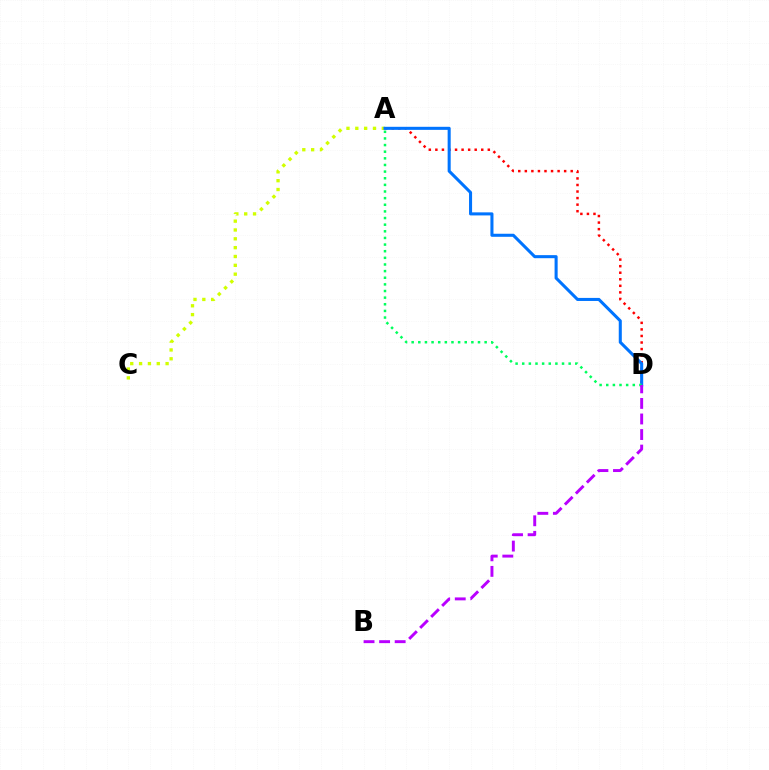{('A', 'D'): [{'color': '#ff0000', 'line_style': 'dotted', 'thickness': 1.78}, {'color': '#0074ff', 'line_style': 'solid', 'thickness': 2.2}, {'color': '#00ff5c', 'line_style': 'dotted', 'thickness': 1.8}], ('A', 'C'): [{'color': '#d1ff00', 'line_style': 'dotted', 'thickness': 2.4}], ('B', 'D'): [{'color': '#b900ff', 'line_style': 'dashed', 'thickness': 2.11}]}